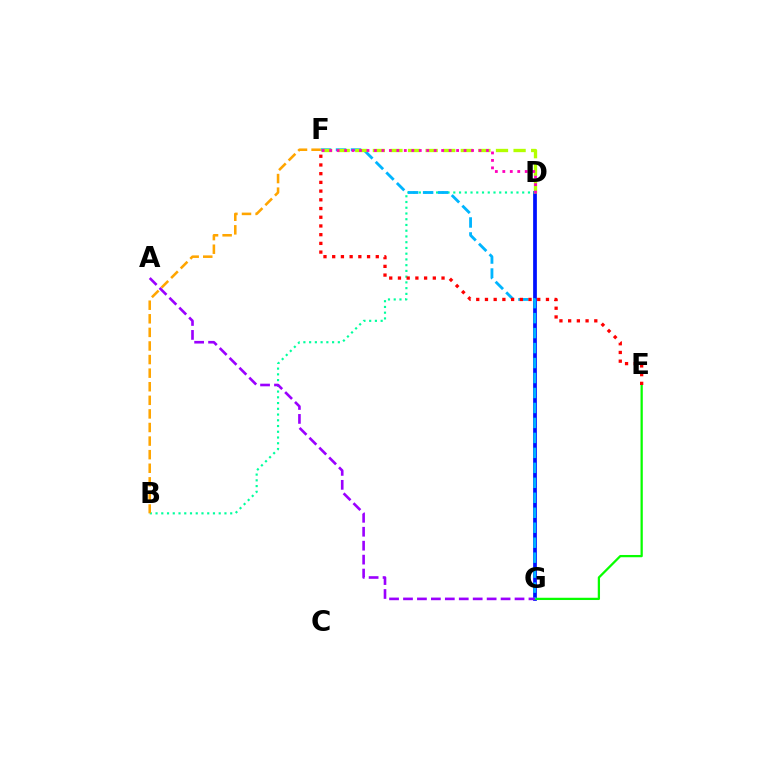{('D', 'G'): [{'color': '#0010ff', 'line_style': 'solid', 'thickness': 2.69}], ('E', 'G'): [{'color': '#08ff00', 'line_style': 'solid', 'thickness': 1.63}], ('B', 'D'): [{'color': '#00ff9d', 'line_style': 'dotted', 'thickness': 1.56}], ('F', 'G'): [{'color': '#00b5ff', 'line_style': 'dashed', 'thickness': 2.03}], ('E', 'F'): [{'color': '#ff0000', 'line_style': 'dotted', 'thickness': 2.37}], ('D', 'F'): [{'color': '#b3ff00', 'line_style': 'dashed', 'thickness': 2.39}, {'color': '#ff00bd', 'line_style': 'dotted', 'thickness': 2.03}], ('B', 'F'): [{'color': '#ffa500', 'line_style': 'dashed', 'thickness': 1.85}], ('A', 'G'): [{'color': '#9b00ff', 'line_style': 'dashed', 'thickness': 1.89}]}